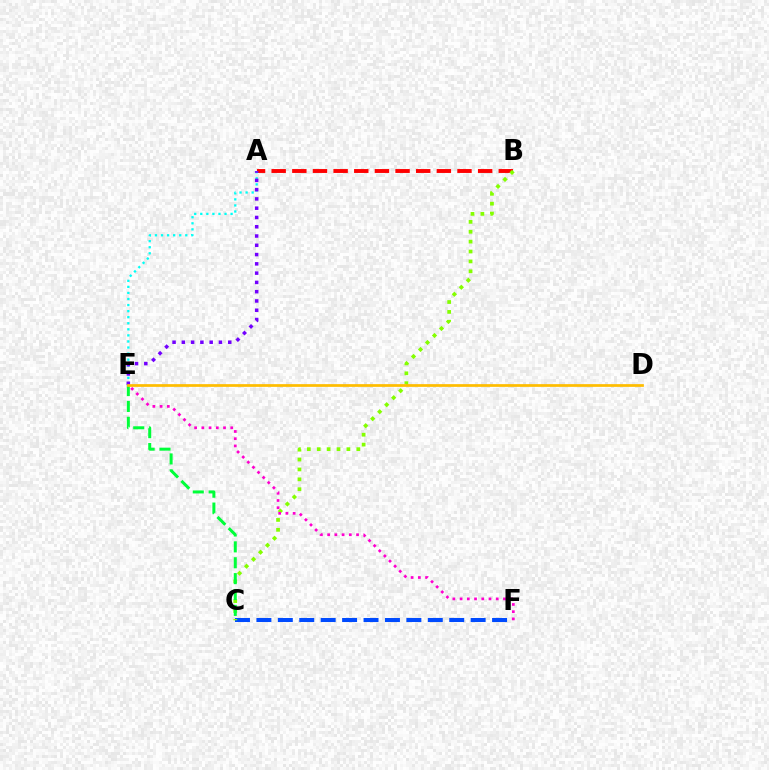{('A', 'B'): [{'color': '#ff0000', 'line_style': 'dashed', 'thickness': 2.8}], ('A', 'E'): [{'color': '#00fff6', 'line_style': 'dotted', 'thickness': 1.65}, {'color': '#7200ff', 'line_style': 'dotted', 'thickness': 2.52}], ('C', 'F'): [{'color': '#004bff', 'line_style': 'dashed', 'thickness': 2.91}], ('B', 'C'): [{'color': '#84ff00', 'line_style': 'dotted', 'thickness': 2.69}], ('C', 'E'): [{'color': '#00ff39', 'line_style': 'dashed', 'thickness': 2.16}], ('E', 'F'): [{'color': '#ff00cf', 'line_style': 'dotted', 'thickness': 1.96}], ('D', 'E'): [{'color': '#ffbd00', 'line_style': 'solid', 'thickness': 1.96}]}